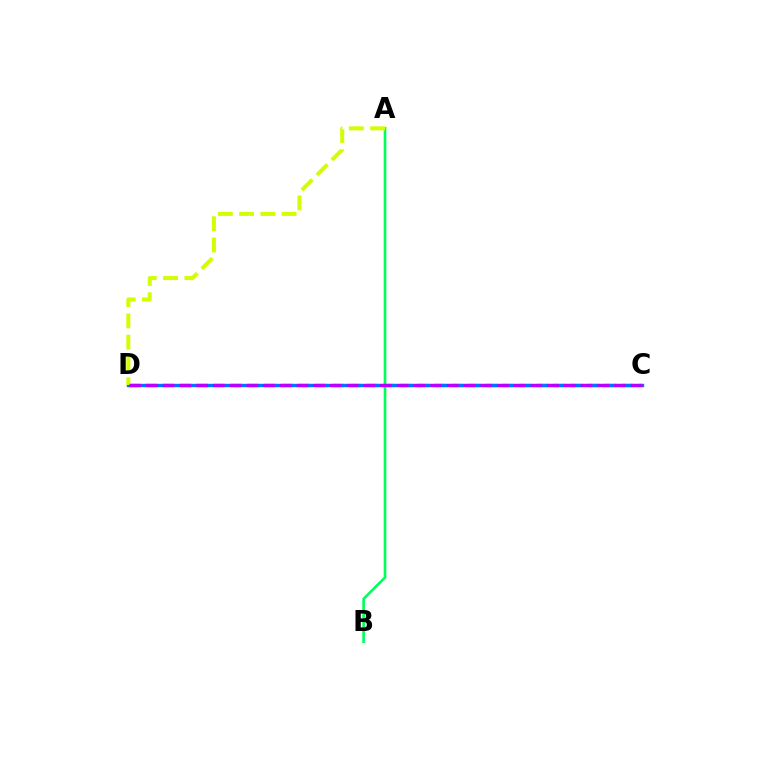{('C', 'D'): [{'color': '#ff0000', 'line_style': 'dashed', 'thickness': 2.31}, {'color': '#0074ff', 'line_style': 'solid', 'thickness': 2.42}, {'color': '#b900ff', 'line_style': 'dashed', 'thickness': 2.27}], ('A', 'B'): [{'color': '#00ff5c', 'line_style': 'solid', 'thickness': 1.91}], ('A', 'D'): [{'color': '#d1ff00', 'line_style': 'dashed', 'thickness': 2.89}]}